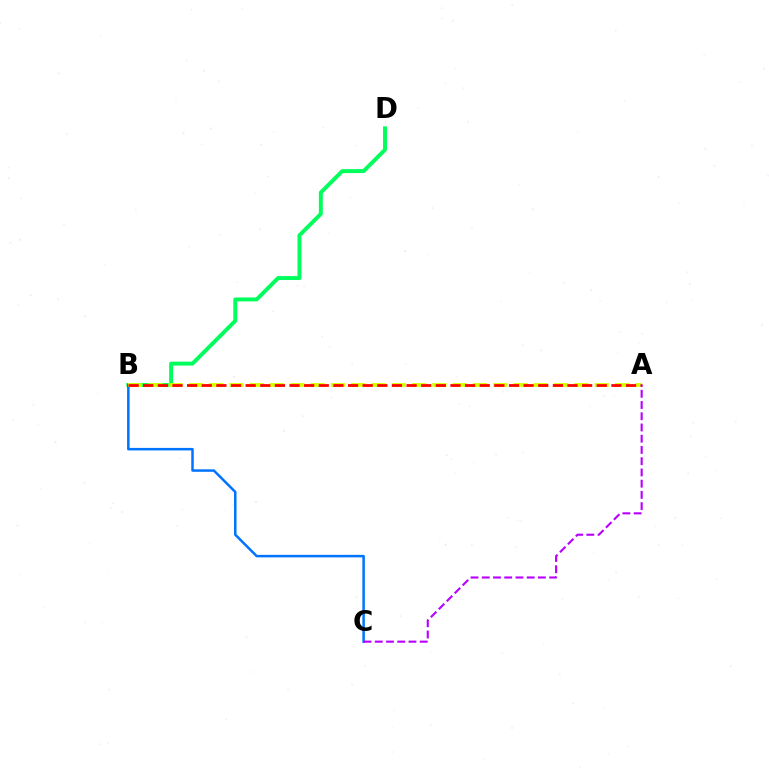{('B', 'D'): [{'color': '#00ff5c', 'line_style': 'solid', 'thickness': 2.83}], ('B', 'C'): [{'color': '#0074ff', 'line_style': 'solid', 'thickness': 1.81}], ('A', 'B'): [{'color': '#d1ff00', 'line_style': 'dashed', 'thickness': 2.76}, {'color': '#ff0000', 'line_style': 'dashed', 'thickness': 1.99}], ('A', 'C'): [{'color': '#b900ff', 'line_style': 'dashed', 'thickness': 1.53}]}